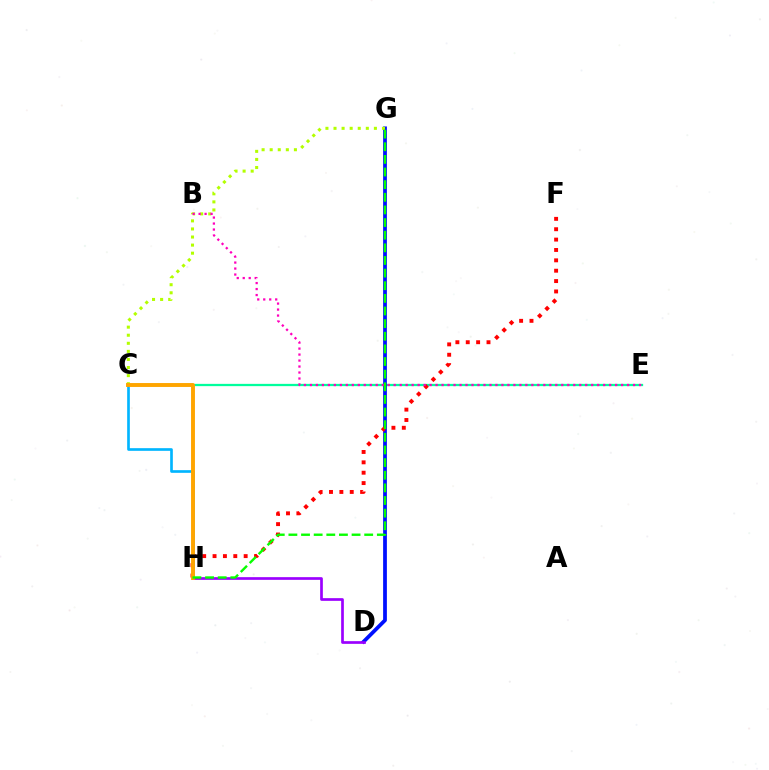{('C', 'E'): [{'color': '#00ff9d', 'line_style': 'solid', 'thickness': 1.63}], ('D', 'G'): [{'color': '#0010ff', 'line_style': 'solid', 'thickness': 2.71}], ('F', 'H'): [{'color': '#ff0000', 'line_style': 'dotted', 'thickness': 2.82}], ('C', 'H'): [{'color': '#00b5ff', 'line_style': 'solid', 'thickness': 1.92}, {'color': '#ffa500', 'line_style': 'solid', 'thickness': 2.81}], ('C', 'G'): [{'color': '#b3ff00', 'line_style': 'dotted', 'thickness': 2.19}], ('D', 'H'): [{'color': '#9b00ff', 'line_style': 'solid', 'thickness': 1.94}], ('B', 'E'): [{'color': '#ff00bd', 'line_style': 'dotted', 'thickness': 1.63}], ('G', 'H'): [{'color': '#08ff00', 'line_style': 'dashed', 'thickness': 1.72}]}